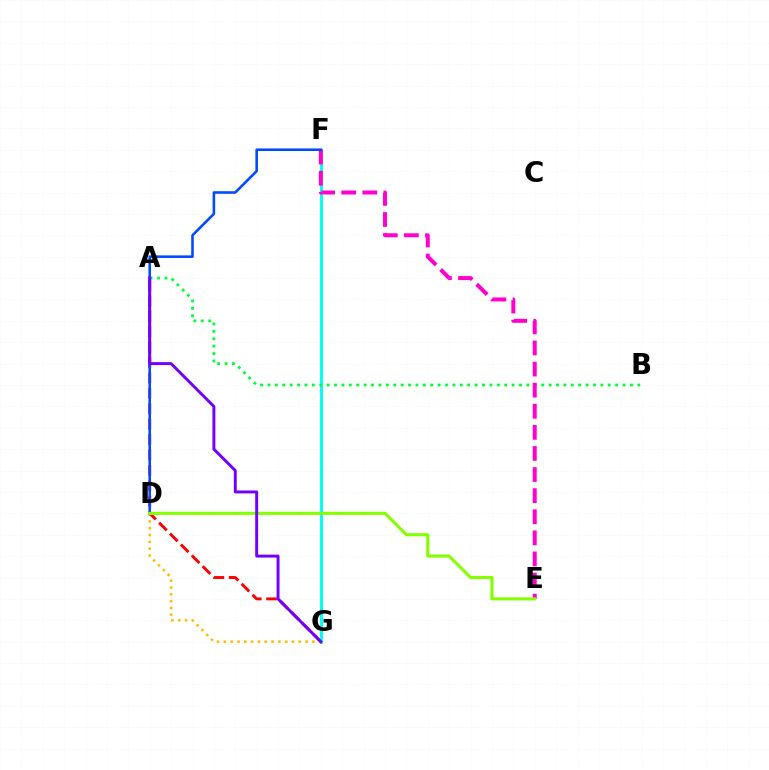{('D', 'G'): [{'color': '#ffbd00', 'line_style': 'dotted', 'thickness': 1.85}], ('A', 'G'): [{'color': '#ff0000', 'line_style': 'dashed', 'thickness': 2.09}, {'color': '#7200ff', 'line_style': 'solid', 'thickness': 2.12}], ('F', 'G'): [{'color': '#00fff6', 'line_style': 'solid', 'thickness': 2.14}], ('A', 'B'): [{'color': '#00ff39', 'line_style': 'dotted', 'thickness': 2.01}], ('E', 'F'): [{'color': '#ff00cf', 'line_style': 'dashed', 'thickness': 2.87}], ('D', 'F'): [{'color': '#004bff', 'line_style': 'solid', 'thickness': 1.86}], ('D', 'E'): [{'color': '#84ff00', 'line_style': 'solid', 'thickness': 2.22}]}